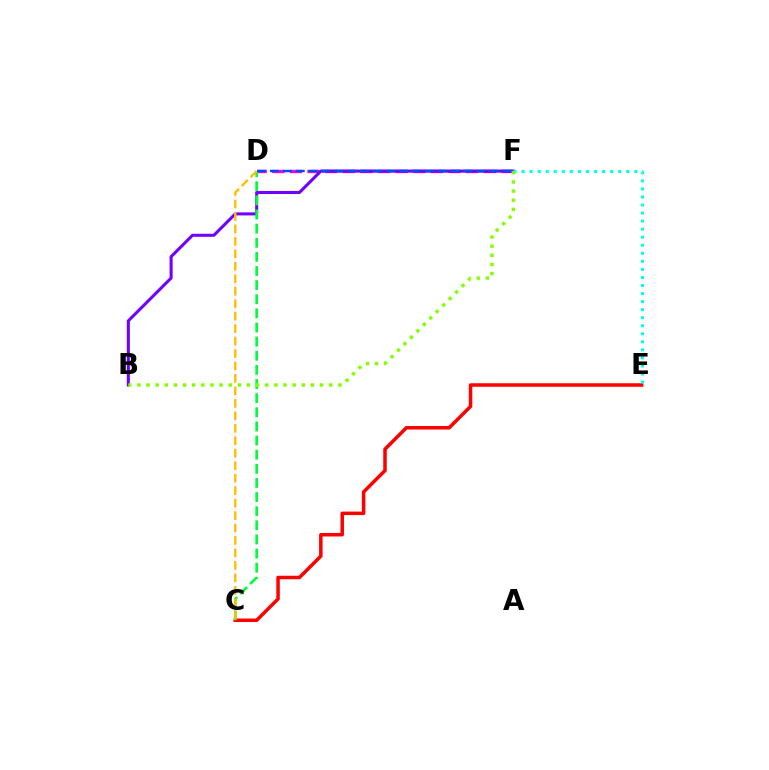{('C', 'E'): [{'color': '#ff0000', 'line_style': 'solid', 'thickness': 2.52}], ('D', 'F'): [{'color': '#ff00cf', 'line_style': 'dashed', 'thickness': 2.39}, {'color': '#004bff', 'line_style': 'dashed', 'thickness': 1.75}], ('B', 'F'): [{'color': '#7200ff', 'line_style': 'solid', 'thickness': 2.2}, {'color': '#84ff00', 'line_style': 'dotted', 'thickness': 2.48}], ('C', 'D'): [{'color': '#00ff39', 'line_style': 'dashed', 'thickness': 1.92}, {'color': '#ffbd00', 'line_style': 'dashed', 'thickness': 1.69}], ('E', 'F'): [{'color': '#00fff6', 'line_style': 'dotted', 'thickness': 2.19}]}